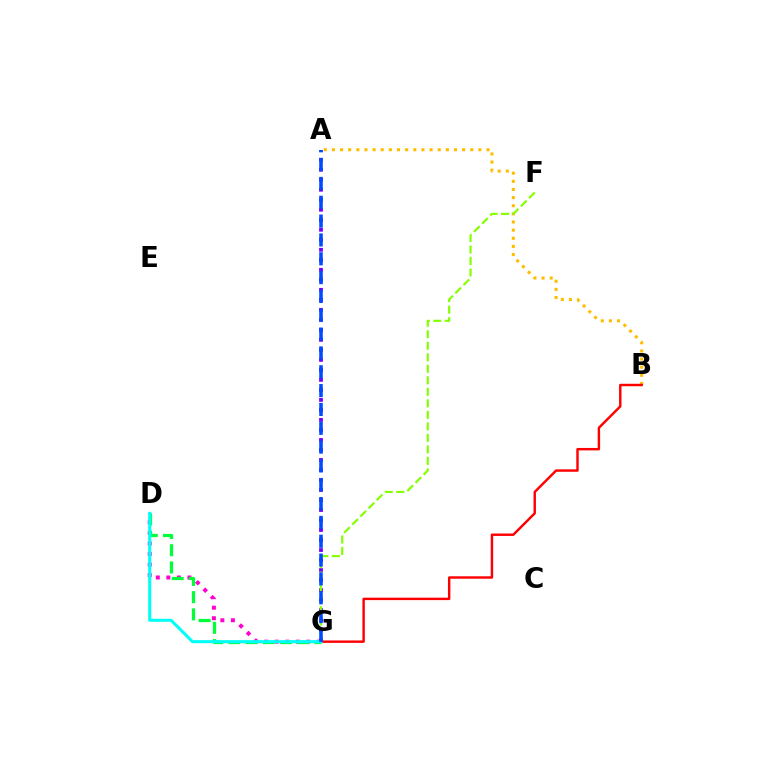{('D', 'G'): [{'color': '#ff00cf', 'line_style': 'dotted', 'thickness': 2.86}, {'color': '#00ff39', 'line_style': 'dashed', 'thickness': 2.34}, {'color': '#00fff6', 'line_style': 'solid', 'thickness': 2.2}], ('A', 'G'): [{'color': '#7200ff', 'line_style': 'dotted', 'thickness': 2.72}, {'color': '#004bff', 'line_style': 'dashed', 'thickness': 2.56}], ('A', 'B'): [{'color': '#ffbd00', 'line_style': 'dotted', 'thickness': 2.21}], ('F', 'G'): [{'color': '#84ff00', 'line_style': 'dashed', 'thickness': 1.56}], ('B', 'G'): [{'color': '#ff0000', 'line_style': 'solid', 'thickness': 1.75}]}